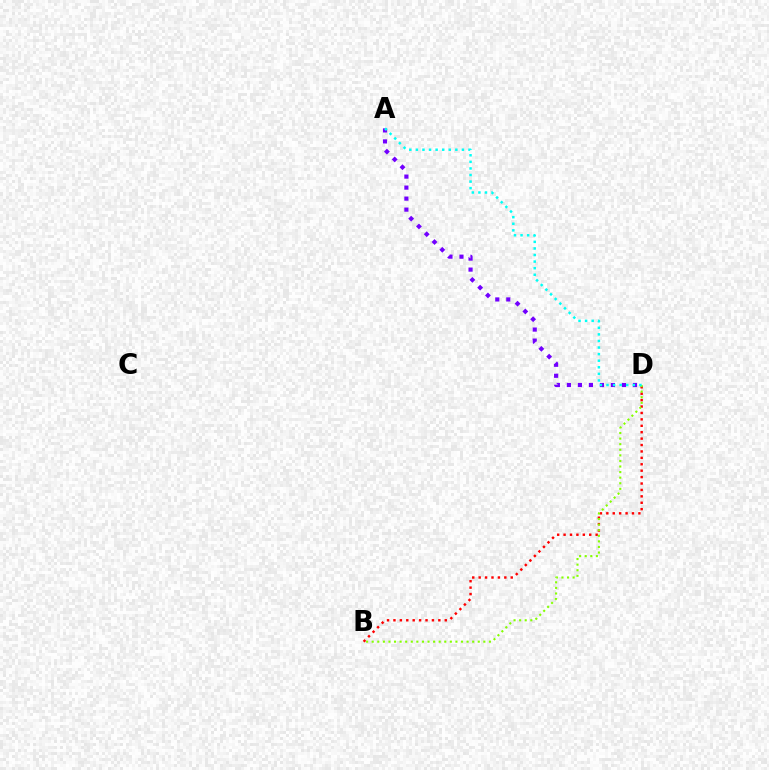{('A', 'D'): [{'color': '#7200ff', 'line_style': 'dotted', 'thickness': 2.99}, {'color': '#00fff6', 'line_style': 'dotted', 'thickness': 1.79}], ('B', 'D'): [{'color': '#ff0000', 'line_style': 'dotted', 'thickness': 1.74}, {'color': '#84ff00', 'line_style': 'dotted', 'thickness': 1.52}]}